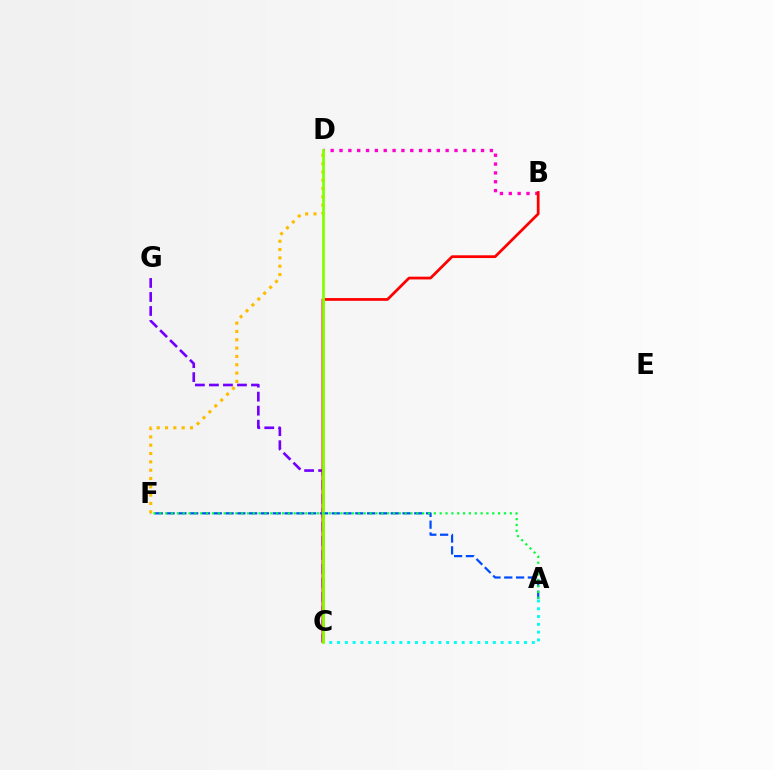{('A', 'C'): [{'color': '#00fff6', 'line_style': 'dotted', 'thickness': 2.12}], ('C', 'G'): [{'color': '#7200ff', 'line_style': 'dashed', 'thickness': 1.9}], ('A', 'F'): [{'color': '#004bff', 'line_style': 'dashed', 'thickness': 1.6}, {'color': '#00ff39', 'line_style': 'dotted', 'thickness': 1.59}], ('B', 'D'): [{'color': '#ff00cf', 'line_style': 'dotted', 'thickness': 2.4}], ('D', 'F'): [{'color': '#ffbd00', 'line_style': 'dotted', 'thickness': 2.26}], ('B', 'C'): [{'color': '#ff0000', 'line_style': 'solid', 'thickness': 1.98}], ('C', 'D'): [{'color': '#84ff00', 'line_style': 'solid', 'thickness': 2.01}]}